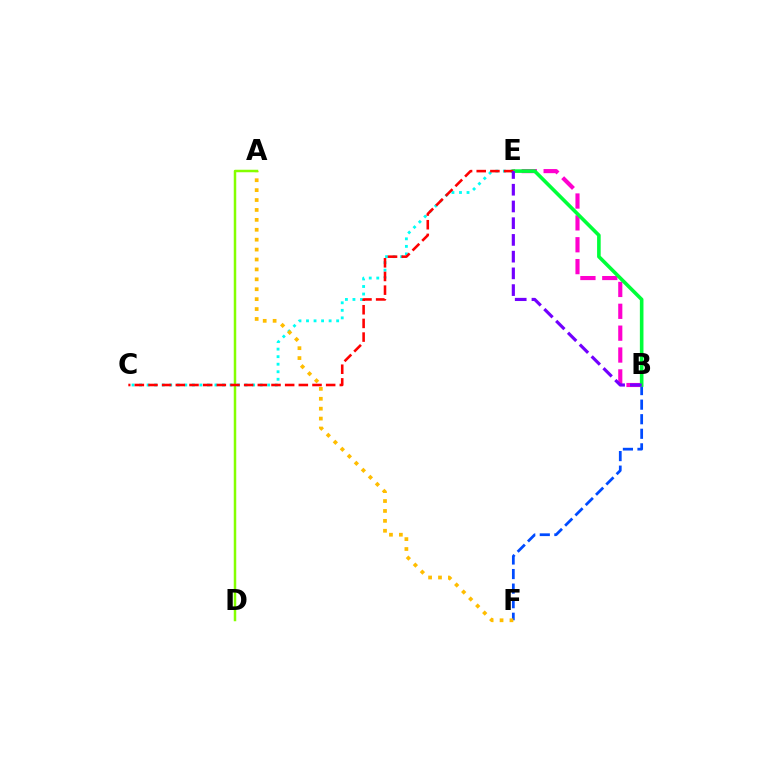{('B', 'F'): [{'color': '#004bff', 'line_style': 'dashed', 'thickness': 1.98}], ('B', 'E'): [{'color': '#ff00cf', 'line_style': 'dashed', 'thickness': 2.97}, {'color': '#00ff39', 'line_style': 'solid', 'thickness': 2.59}, {'color': '#7200ff', 'line_style': 'dashed', 'thickness': 2.27}], ('C', 'E'): [{'color': '#00fff6', 'line_style': 'dotted', 'thickness': 2.05}, {'color': '#ff0000', 'line_style': 'dashed', 'thickness': 1.86}], ('A', 'F'): [{'color': '#ffbd00', 'line_style': 'dotted', 'thickness': 2.69}], ('A', 'D'): [{'color': '#84ff00', 'line_style': 'solid', 'thickness': 1.8}]}